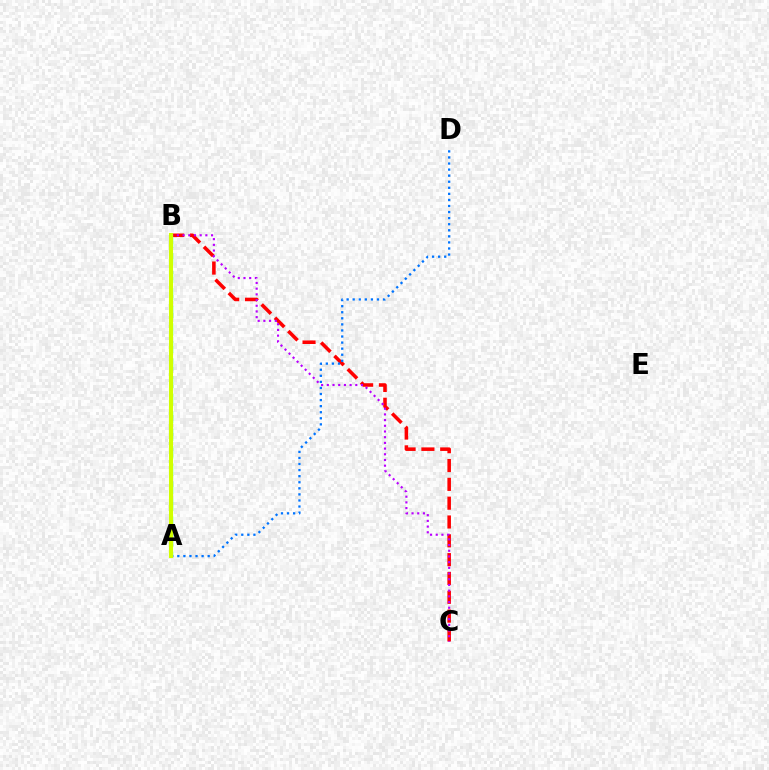{('B', 'C'): [{'color': '#ff0000', 'line_style': 'dashed', 'thickness': 2.56}, {'color': '#b900ff', 'line_style': 'dotted', 'thickness': 1.55}], ('A', 'D'): [{'color': '#0074ff', 'line_style': 'dotted', 'thickness': 1.65}], ('A', 'B'): [{'color': '#00ff5c', 'line_style': 'dashed', 'thickness': 2.39}, {'color': '#d1ff00', 'line_style': 'solid', 'thickness': 2.95}]}